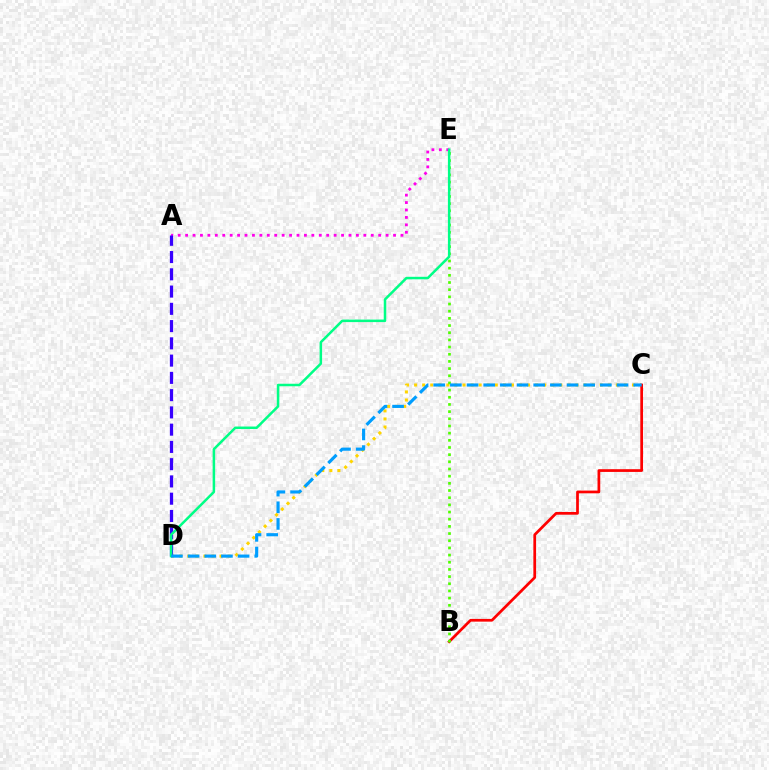{('C', 'D'): [{'color': '#ffd500', 'line_style': 'dotted', 'thickness': 2.19}, {'color': '#009eff', 'line_style': 'dashed', 'thickness': 2.26}], ('A', 'E'): [{'color': '#ff00ed', 'line_style': 'dotted', 'thickness': 2.02}], ('B', 'C'): [{'color': '#ff0000', 'line_style': 'solid', 'thickness': 1.96}], ('B', 'E'): [{'color': '#4fff00', 'line_style': 'dotted', 'thickness': 1.95}], ('A', 'D'): [{'color': '#3700ff', 'line_style': 'dashed', 'thickness': 2.34}], ('D', 'E'): [{'color': '#00ff86', 'line_style': 'solid', 'thickness': 1.81}]}